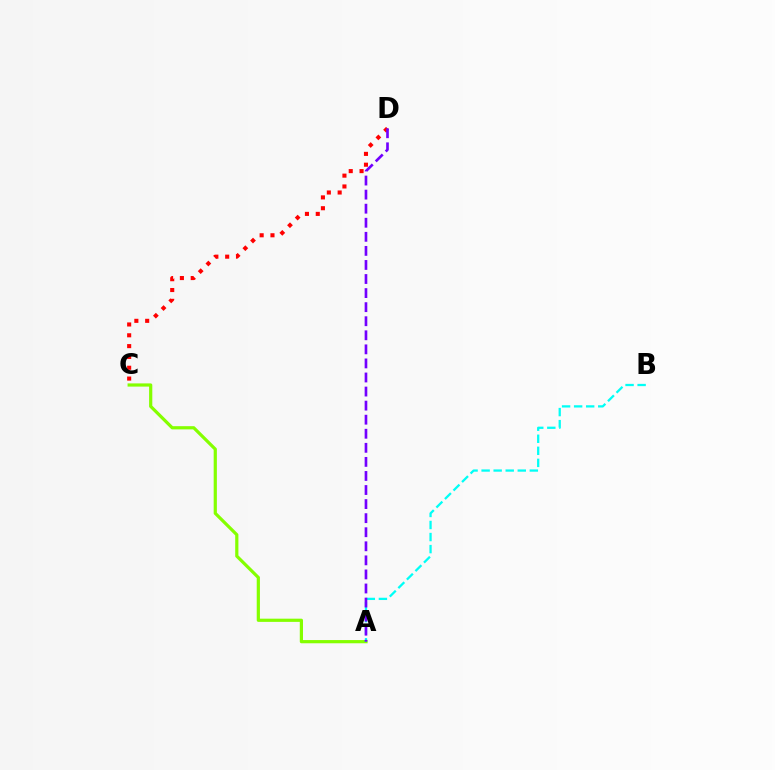{('A', 'C'): [{'color': '#84ff00', 'line_style': 'solid', 'thickness': 2.31}], ('A', 'B'): [{'color': '#00fff6', 'line_style': 'dashed', 'thickness': 1.64}], ('C', 'D'): [{'color': '#ff0000', 'line_style': 'dotted', 'thickness': 2.94}], ('A', 'D'): [{'color': '#7200ff', 'line_style': 'dashed', 'thickness': 1.91}]}